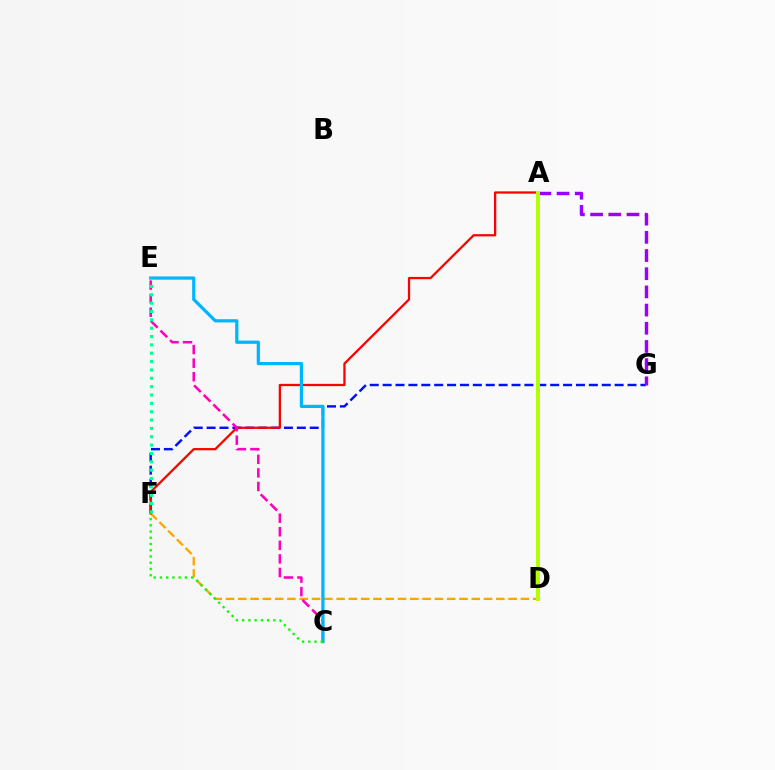{('D', 'F'): [{'color': '#ffa500', 'line_style': 'dashed', 'thickness': 1.67}], ('F', 'G'): [{'color': '#0010ff', 'line_style': 'dashed', 'thickness': 1.75}], ('A', 'F'): [{'color': '#ff0000', 'line_style': 'solid', 'thickness': 1.63}], ('A', 'G'): [{'color': '#9b00ff', 'line_style': 'dashed', 'thickness': 2.47}], ('A', 'D'): [{'color': '#b3ff00', 'line_style': 'solid', 'thickness': 2.84}], ('C', 'E'): [{'color': '#ff00bd', 'line_style': 'dashed', 'thickness': 1.84}, {'color': '#00b5ff', 'line_style': 'solid', 'thickness': 2.32}], ('E', 'F'): [{'color': '#00ff9d', 'line_style': 'dotted', 'thickness': 2.27}], ('C', 'F'): [{'color': '#08ff00', 'line_style': 'dotted', 'thickness': 1.7}]}